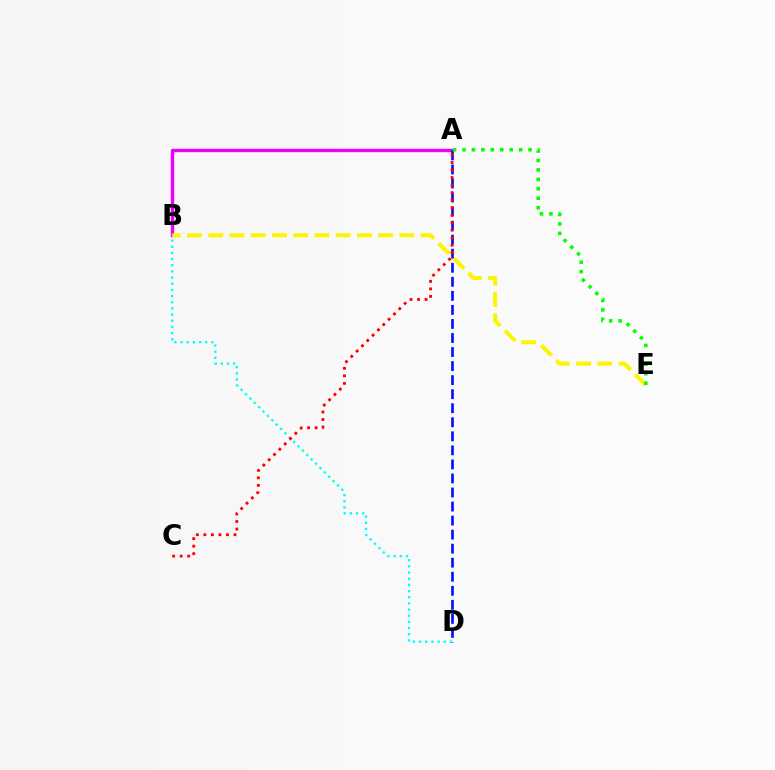{('A', 'B'): [{'color': '#ee00ff', 'line_style': 'solid', 'thickness': 2.43}], ('B', 'D'): [{'color': '#00fff6', 'line_style': 'dotted', 'thickness': 1.68}], ('A', 'D'): [{'color': '#0010ff', 'line_style': 'dashed', 'thickness': 1.91}], ('B', 'E'): [{'color': '#fcf500', 'line_style': 'dashed', 'thickness': 2.88}], ('A', 'E'): [{'color': '#08ff00', 'line_style': 'dotted', 'thickness': 2.57}], ('A', 'C'): [{'color': '#ff0000', 'line_style': 'dotted', 'thickness': 2.04}]}